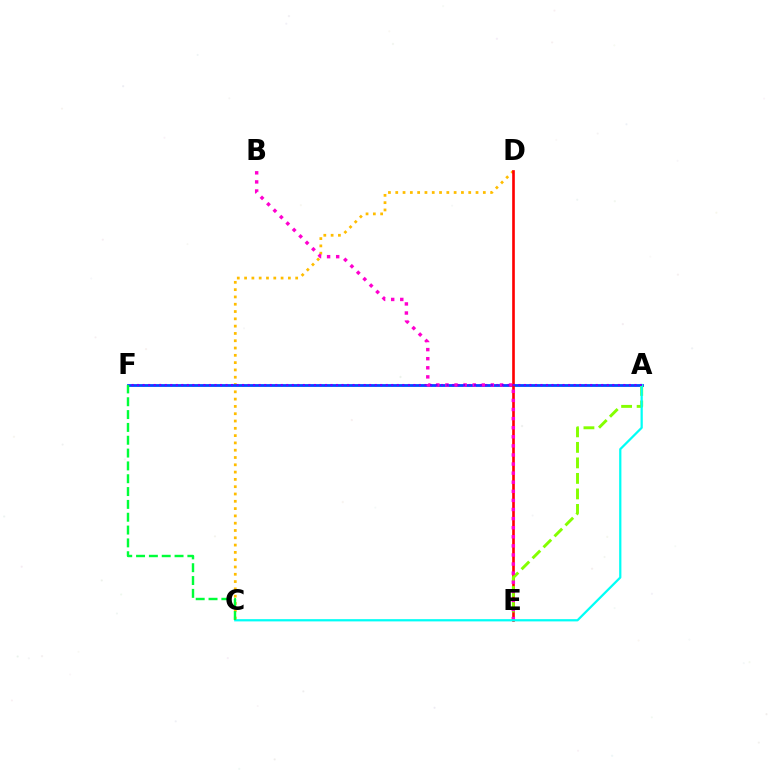{('C', 'D'): [{'color': '#ffbd00', 'line_style': 'dotted', 'thickness': 1.98}], ('A', 'F'): [{'color': '#004bff', 'line_style': 'solid', 'thickness': 2.01}, {'color': '#7200ff', 'line_style': 'dotted', 'thickness': 1.5}], ('D', 'E'): [{'color': '#ff0000', 'line_style': 'solid', 'thickness': 1.9}], ('A', 'E'): [{'color': '#84ff00', 'line_style': 'dashed', 'thickness': 2.11}], ('B', 'E'): [{'color': '#ff00cf', 'line_style': 'dotted', 'thickness': 2.47}], ('A', 'C'): [{'color': '#00fff6', 'line_style': 'solid', 'thickness': 1.61}], ('C', 'F'): [{'color': '#00ff39', 'line_style': 'dashed', 'thickness': 1.74}]}